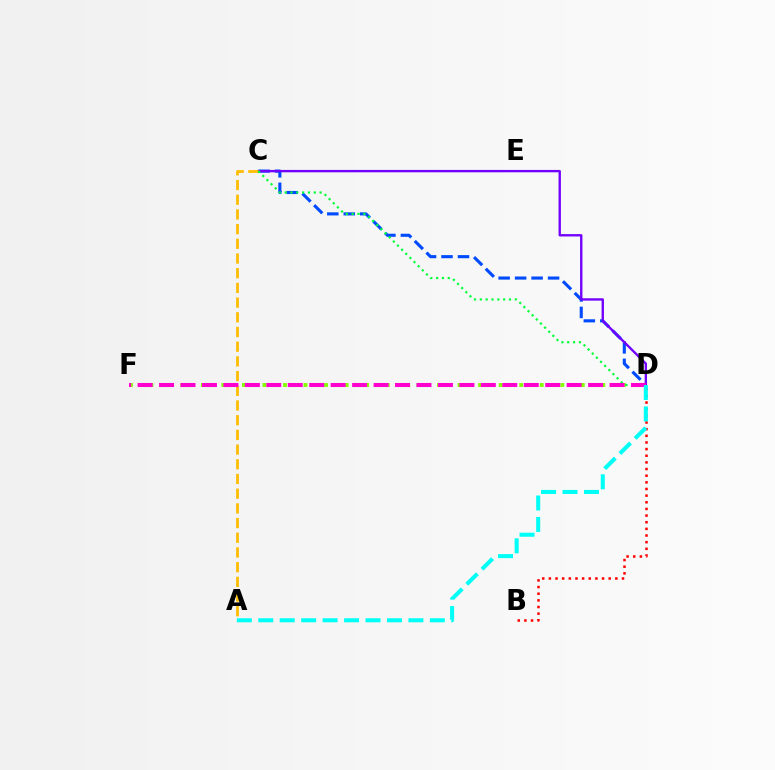{('D', 'F'): [{'color': '#84ff00', 'line_style': 'dotted', 'thickness': 2.79}, {'color': '#ff00cf', 'line_style': 'dashed', 'thickness': 2.91}], ('C', 'D'): [{'color': '#004bff', 'line_style': 'dashed', 'thickness': 2.24}, {'color': '#7200ff', 'line_style': 'solid', 'thickness': 1.7}, {'color': '#00ff39', 'line_style': 'dotted', 'thickness': 1.59}], ('B', 'D'): [{'color': '#ff0000', 'line_style': 'dotted', 'thickness': 1.81}], ('A', 'C'): [{'color': '#ffbd00', 'line_style': 'dashed', 'thickness': 2.0}], ('A', 'D'): [{'color': '#00fff6', 'line_style': 'dashed', 'thickness': 2.91}]}